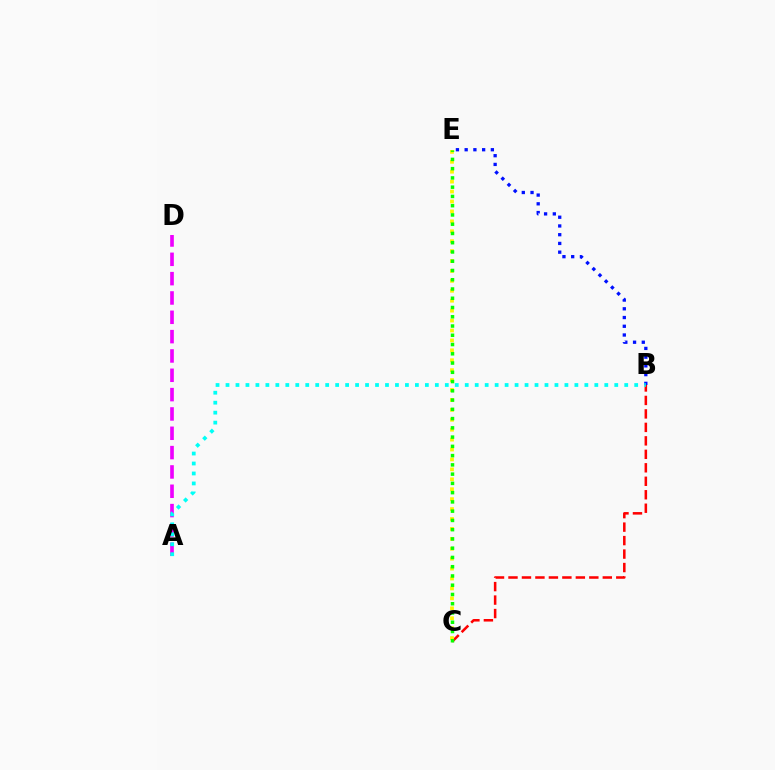{('B', 'C'): [{'color': '#ff0000', 'line_style': 'dashed', 'thickness': 1.83}], ('A', 'D'): [{'color': '#ee00ff', 'line_style': 'dashed', 'thickness': 2.63}], ('C', 'E'): [{'color': '#fcf500', 'line_style': 'dotted', 'thickness': 2.7}, {'color': '#08ff00', 'line_style': 'dotted', 'thickness': 2.52}], ('B', 'E'): [{'color': '#0010ff', 'line_style': 'dotted', 'thickness': 2.37}], ('A', 'B'): [{'color': '#00fff6', 'line_style': 'dotted', 'thickness': 2.71}]}